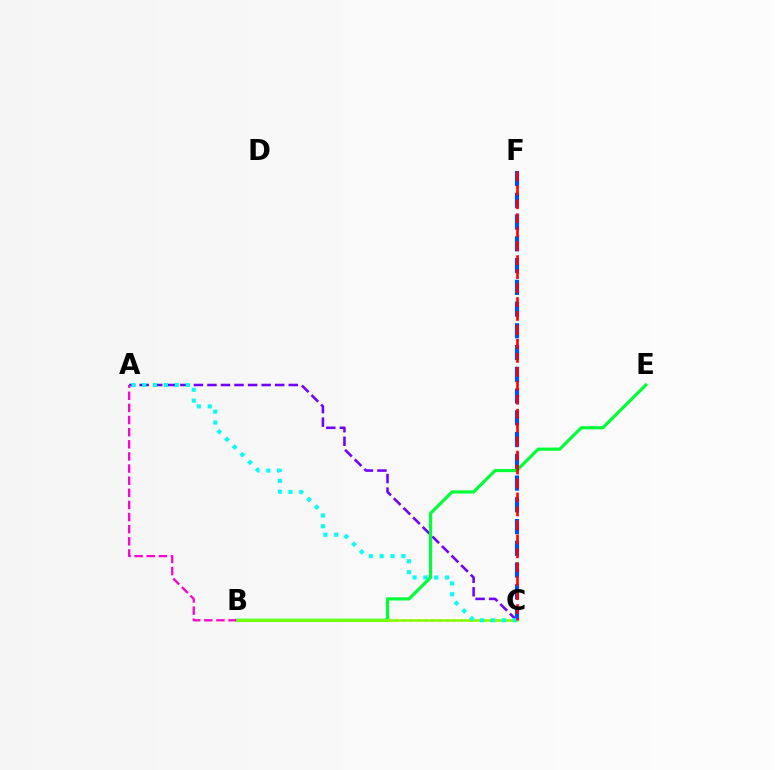{('B', 'C'): [{'color': '#ffbd00', 'line_style': 'dotted', 'thickness': 1.95}, {'color': '#84ff00', 'line_style': 'solid', 'thickness': 1.82}], ('A', 'C'): [{'color': '#7200ff', 'line_style': 'dashed', 'thickness': 1.84}, {'color': '#00fff6', 'line_style': 'dotted', 'thickness': 2.95}], ('B', 'E'): [{'color': '#00ff39', 'line_style': 'solid', 'thickness': 2.29}], ('C', 'F'): [{'color': '#004bff', 'line_style': 'dashed', 'thickness': 2.95}, {'color': '#ff0000', 'line_style': 'dashed', 'thickness': 1.9}], ('A', 'B'): [{'color': '#ff00cf', 'line_style': 'dashed', 'thickness': 1.65}]}